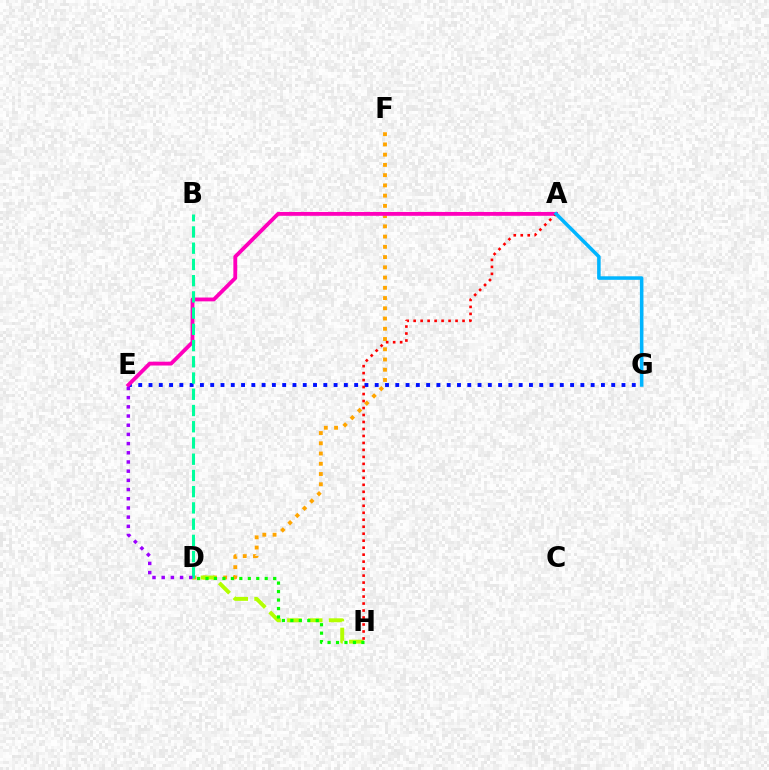{('D', 'F'): [{'color': '#ffa500', 'line_style': 'dotted', 'thickness': 2.78}], ('D', 'H'): [{'color': '#b3ff00', 'line_style': 'dashed', 'thickness': 2.83}, {'color': '#08ff00', 'line_style': 'dotted', 'thickness': 2.3}], ('E', 'G'): [{'color': '#0010ff', 'line_style': 'dotted', 'thickness': 2.79}], ('A', 'E'): [{'color': '#ff00bd', 'line_style': 'solid', 'thickness': 2.76}], ('A', 'H'): [{'color': '#ff0000', 'line_style': 'dotted', 'thickness': 1.9}], ('B', 'D'): [{'color': '#00ff9d', 'line_style': 'dashed', 'thickness': 2.21}], ('A', 'G'): [{'color': '#00b5ff', 'line_style': 'solid', 'thickness': 2.54}], ('D', 'E'): [{'color': '#9b00ff', 'line_style': 'dotted', 'thickness': 2.5}]}